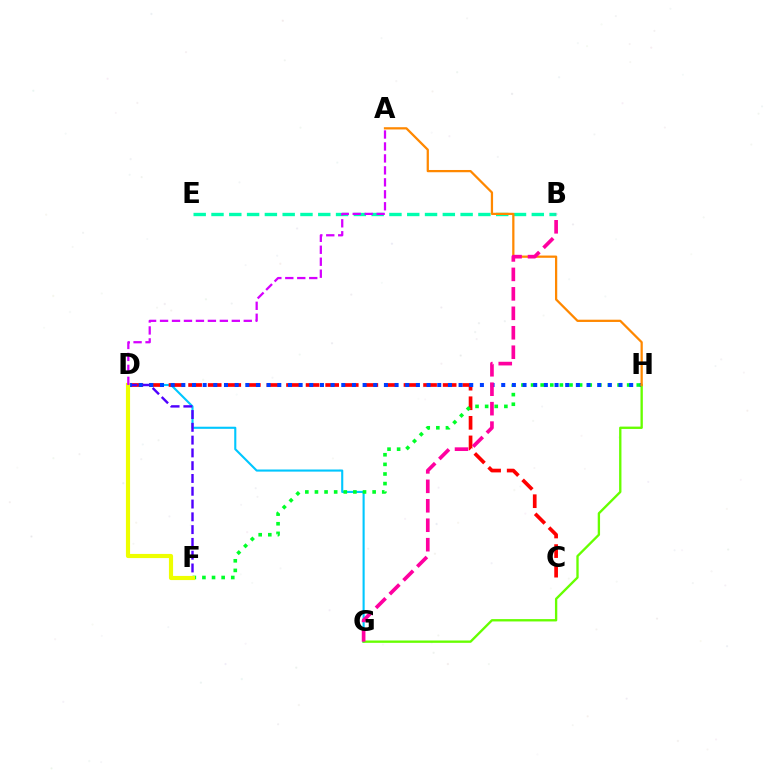{('D', 'G'): [{'color': '#00c7ff', 'line_style': 'solid', 'thickness': 1.52}], ('C', 'D'): [{'color': '#ff0000', 'line_style': 'dashed', 'thickness': 2.66}], ('D', 'F'): [{'color': '#4f00ff', 'line_style': 'dashed', 'thickness': 1.74}, {'color': '#eeff00', 'line_style': 'solid', 'thickness': 2.99}], ('F', 'H'): [{'color': '#00ff27', 'line_style': 'dotted', 'thickness': 2.61}], ('D', 'H'): [{'color': '#003fff', 'line_style': 'dotted', 'thickness': 2.9}], ('B', 'E'): [{'color': '#00ffaf', 'line_style': 'dashed', 'thickness': 2.42}], ('G', 'H'): [{'color': '#66ff00', 'line_style': 'solid', 'thickness': 1.69}], ('A', 'H'): [{'color': '#ff8800', 'line_style': 'solid', 'thickness': 1.62}], ('B', 'G'): [{'color': '#ff00a0', 'line_style': 'dashed', 'thickness': 2.64}], ('A', 'D'): [{'color': '#d600ff', 'line_style': 'dashed', 'thickness': 1.63}]}